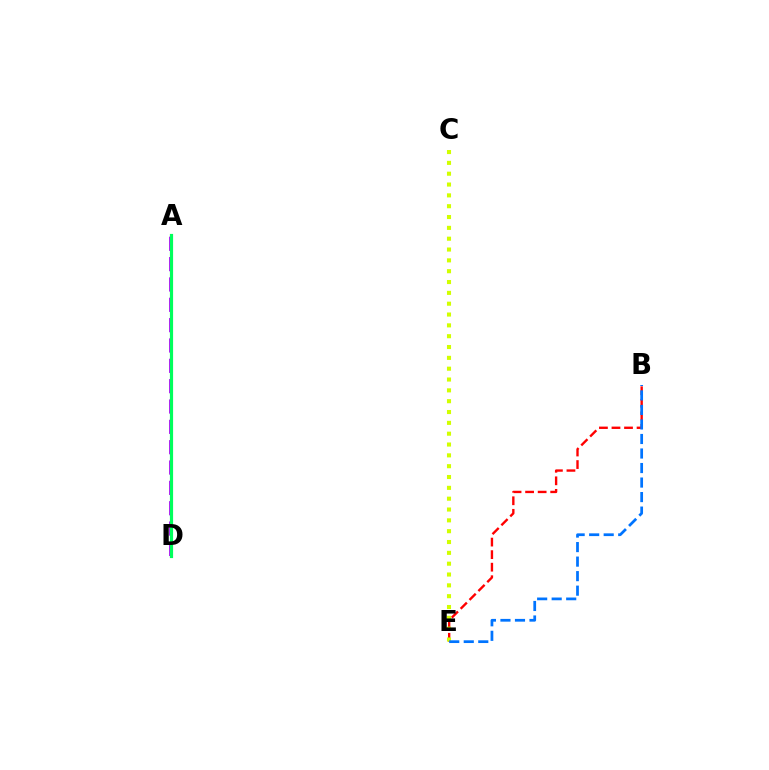{('B', 'E'): [{'color': '#ff0000', 'line_style': 'dashed', 'thickness': 1.7}, {'color': '#0074ff', 'line_style': 'dashed', 'thickness': 1.97}], ('A', 'D'): [{'color': '#b900ff', 'line_style': 'dashed', 'thickness': 2.76}, {'color': '#00ff5c', 'line_style': 'solid', 'thickness': 2.29}], ('C', 'E'): [{'color': '#d1ff00', 'line_style': 'dotted', 'thickness': 2.94}]}